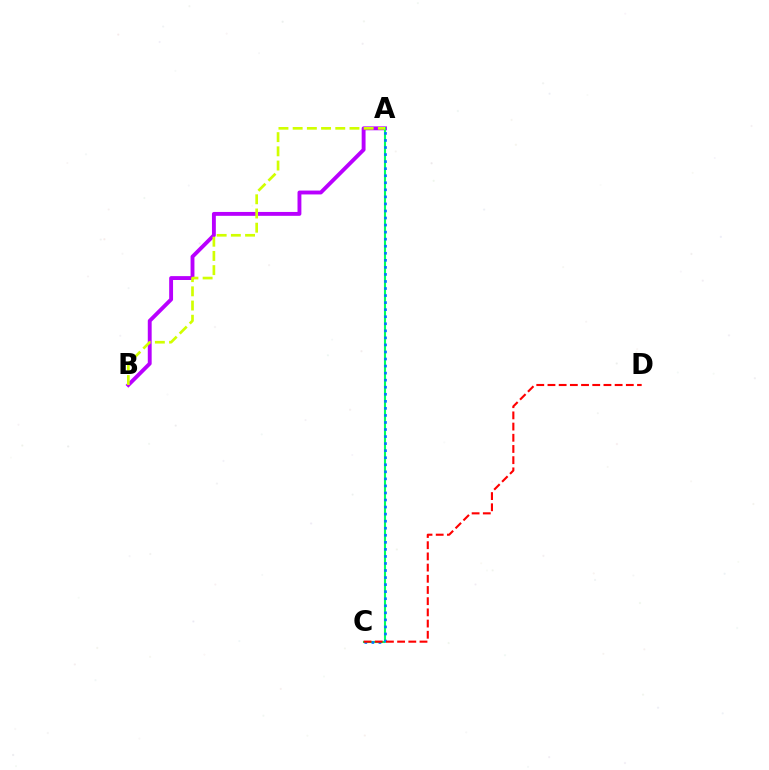{('A', 'B'): [{'color': '#b900ff', 'line_style': 'solid', 'thickness': 2.79}, {'color': '#d1ff00', 'line_style': 'dashed', 'thickness': 1.93}], ('A', 'C'): [{'color': '#00ff5c', 'line_style': 'solid', 'thickness': 1.52}, {'color': '#0074ff', 'line_style': 'dotted', 'thickness': 1.92}], ('C', 'D'): [{'color': '#ff0000', 'line_style': 'dashed', 'thickness': 1.52}]}